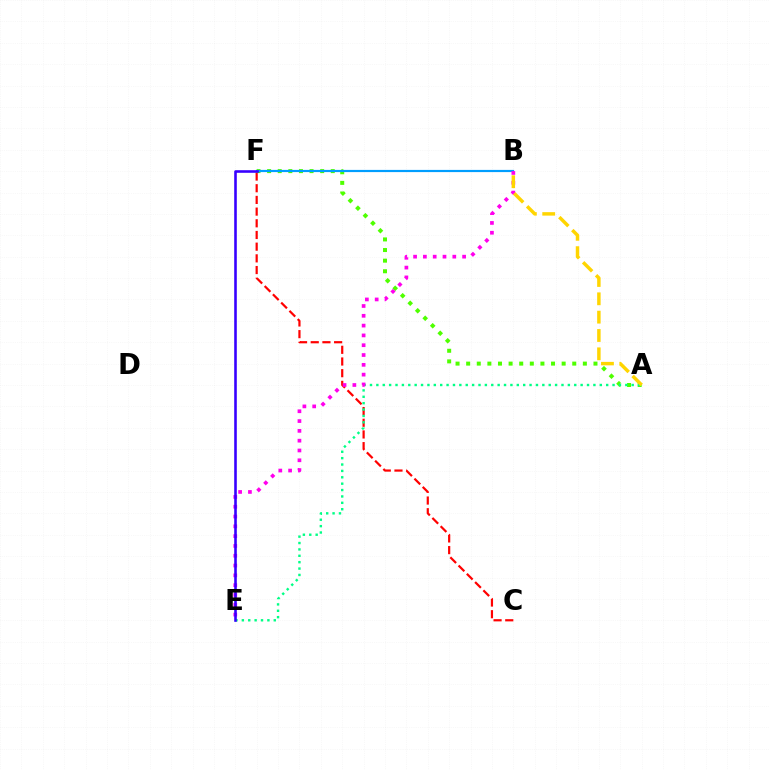{('C', 'F'): [{'color': '#ff0000', 'line_style': 'dashed', 'thickness': 1.59}], ('A', 'F'): [{'color': '#4fff00', 'line_style': 'dotted', 'thickness': 2.88}], ('A', 'E'): [{'color': '#00ff86', 'line_style': 'dotted', 'thickness': 1.73}], ('B', 'F'): [{'color': '#009eff', 'line_style': 'solid', 'thickness': 1.58}], ('B', 'E'): [{'color': '#ff00ed', 'line_style': 'dotted', 'thickness': 2.66}], ('A', 'B'): [{'color': '#ffd500', 'line_style': 'dashed', 'thickness': 2.49}], ('E', 'F'): [{'color': '#3700ff', 'line_style': 'solid', 'thickness': 1.86}]}